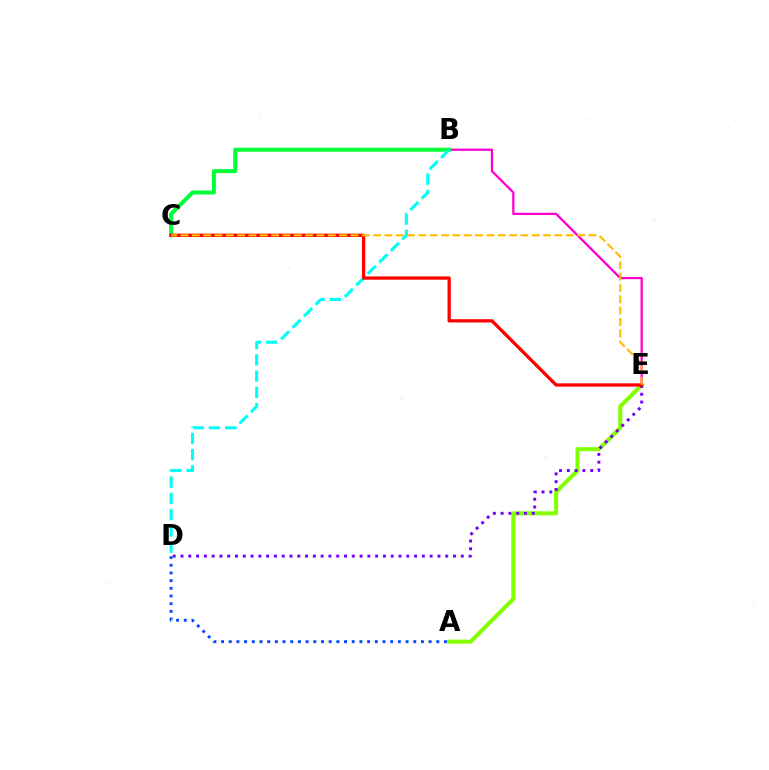{('A', 'D'): [{'color': '#004bff', 'line_style': 'dotted', 'thickness': 2.09}], ('A', 'E'): [{'color': '#84ff00', 'line_style': 'solid', 'thickness': 2.93}], ('B', 'E'): [{'color': '#ff00cf', 'line_style': 'solid', 'thickness': 1.63}], ('D', 'E'): [{'color': '#7200ff', 'line_style': 'dotted', 'thickness': 2.12}], ('B', 'C'): [{'color': '#00ff39', 'line_style': 'solid', 'thickness': 2.87}], ('B', 'D'): [{'color': '#00fff6', 'line_style': 'dashed', 'thickness': 2.21}], ('C', 'E'): [{'color': '#ff0000', 'line_style': 'solid', 'thickness': 2.36}, {'color': '#ffbd00', 'line_style': 'dashed', 'thickness': 1.54}]}